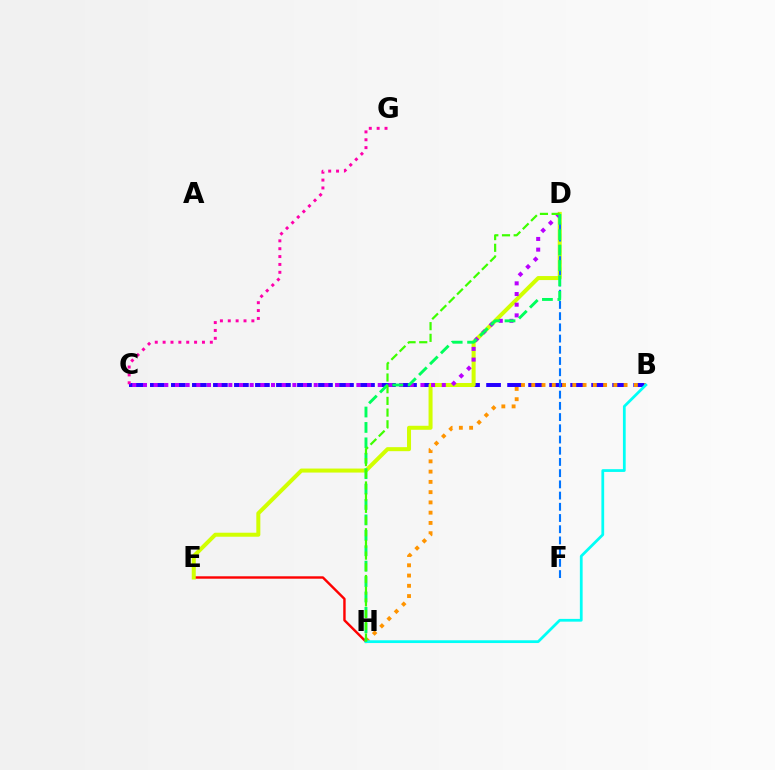{('E', 'H'): [{'color': '#ff0000', 'line_style': 'solid', 'thickness': 1.74}], ('B', 'C'): [{'color': '#2500ff', 'line_style': 'dashed', 'thickness': 2.85}], ('D', 'E'): [{'color': '#d1ff00', 'line_style': 'solid', 'thickness': 2.89}], ('B', 'H'): [{'color': '#ff9400', 'line_style': 'dotted', 'thickness': 2.79}, {'color': '#00fff6', 'line_style': 'solid', 'thickness': 1.99}], ('D', 'F'): [{'color': '#0074ff', 'line_style': 'dashed', 'thickness': 1.52}], ('C', 'D'): [{'color': '#b900ff', 'line_style': 'dotted', 'thickness': 2.9}], ('D', 'H'): [{'color': '#00ff5c', 'line_style': 'dashed', 'thickness': 2.09}, {'color': '#3dff00', 'line_style': 'dashed', 'thickness': 1.59}], ('C', 'G'): [{'color': '#ff00ac', 'line_style': 'dotted', 'thickness': 2.14}]}